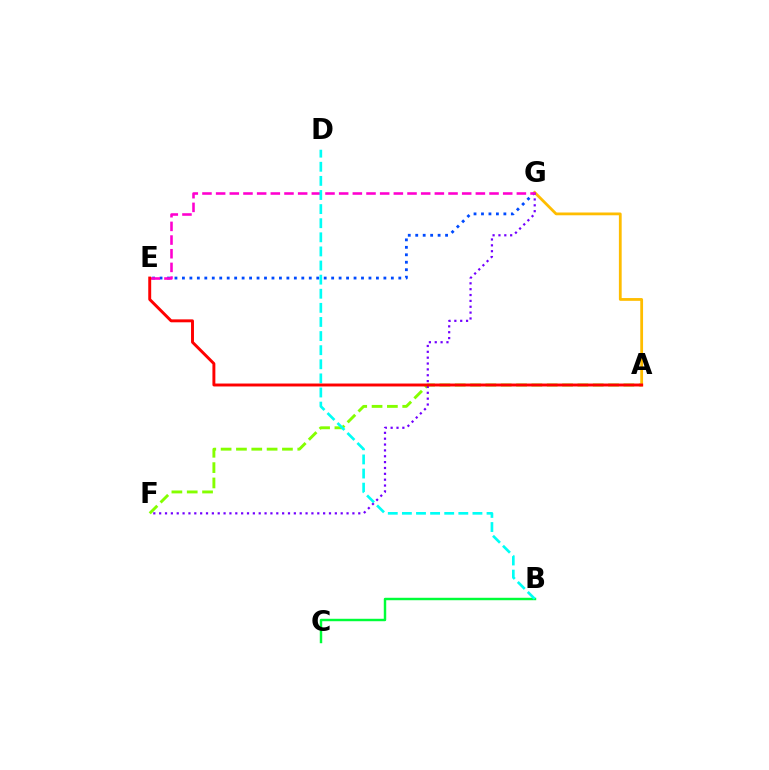{('A', 'F'): [{'color': '#84ff00', 'line_style': 'dashed', 'thickness': 2.08}], ('E', 'G'): [{'color': '#004bff', 'line_style': 'dotted', 'thickness': 2.03}, {'color': '#ff00cf', 'line_style': 'dashed', 'thickness': 1.86}], ('B', 'C'): [{'color': '#00ff39', 'line_style': 'solid', 'thickness': 1.76}], ('A', 'G'): [{'color': '#ffbd00', 'line_style': 'solid', 'thickness': 2.0}], ('F', 'G'): [{'color': '#7200ff', 'line_style': 'dotted', 'thickness': 1.59}], ('B', 'D'): [{'color': '#00fff6', 'line_style': 'dashed', 'thickness': 1.92}], ('A', 'E'): [{'color': '#ff0000', 'line_style': 'solid', 'thickness': 2.11}]}